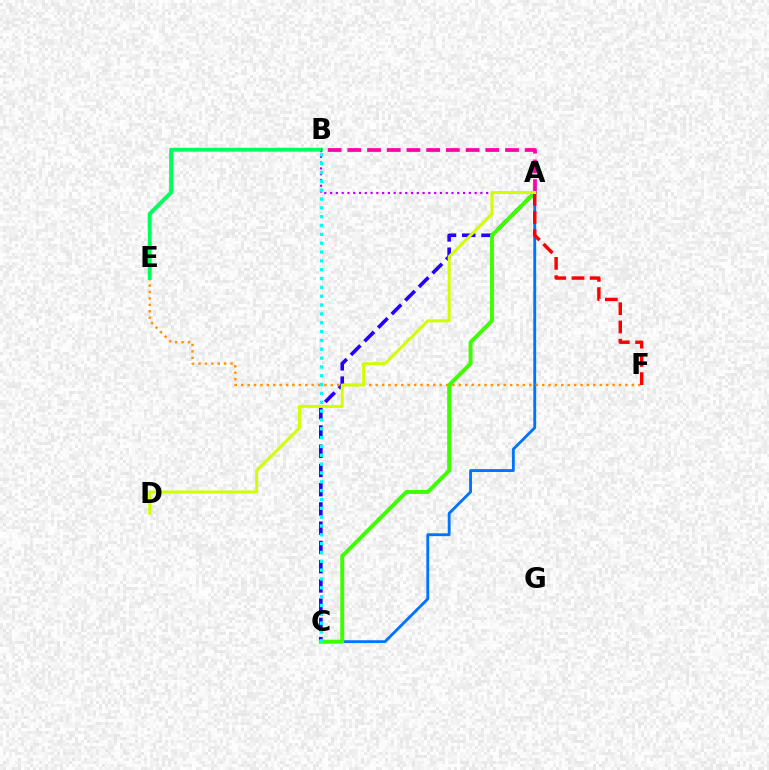{('A', 'C'): [{'color': '#0074ff', 'line_style': 'solid', 'thickness': 2.06}, {'color': '#2500ff', 'line_style': 'dashed', 'thickness': 2.61}, {'color': '#3dff00', 'line_style': 'solid', 'thickness': 2.83}], ('A', 'B'): [{'color': '#b900ff', 'line_style': 'dotted', 'thickness': 1.57}, {'color': '#ff00ac', 'line_style': 'dashed', 'thickness': 2.68}], ('E', 'F'): [{'color': '#ff9400', 'line_style': 'dotted', 'thickness': 1.74}], ('B', 'E'): [{'color': '#00ff5c', 'line_style': 'solid', 'thickness': 2.81}], ('B', 'C'): [{'color': '#00fff6', 'line_style': 'dotted', 'thickness': 2.4}], ('A', 'F'): [{'color': '#ff0000', 'line_style': 'dashed', 'thickness': 2.48}], ('A', 'D'): [{'color': '#d1ff00', 'line_style': 'solid', 'thickness': 2.15}]}